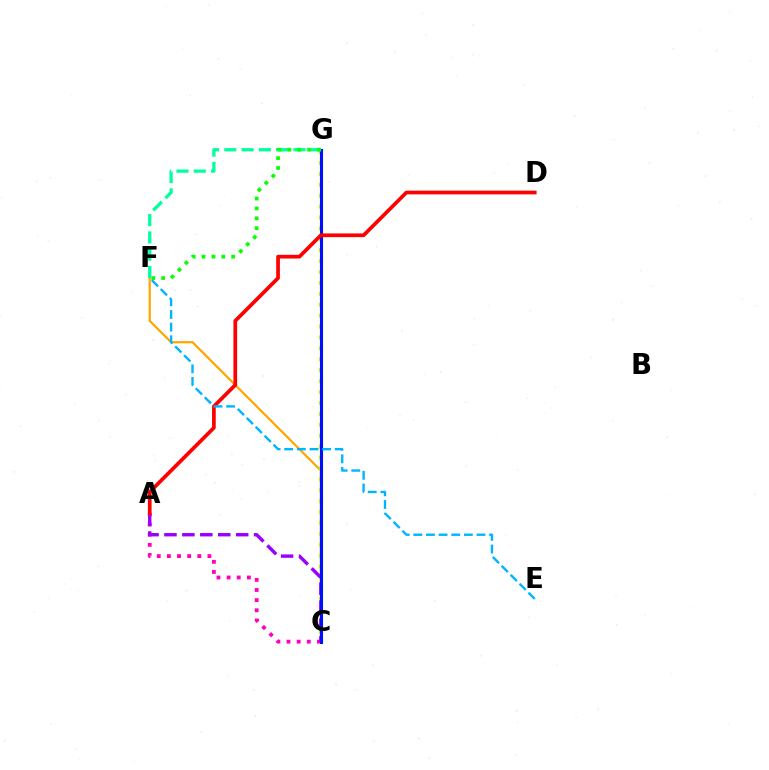{('C', 'F'): [{'color': '#ffa500', 'line_style': 'solid', 'thickness': 1.58}], ('C', 'G'): [{'color': '#b3ff00', 'line_style': 'dotted', 'thickness': 2.96}, {'color': '#0010ff', 'line_style': 'solid', 'thickness': 2.22}], ('A', 'C'): [{'color': '#ff00bd', 'line_style': 'dotted', 'thickness': 2.75}, {'color': '#9b00ff', 'line_style': 'dashed', 'thickness': 2.44}], ('F', 'G'): [{'color': '#00ff9d', 'line_style': 'dashed', 'thickness': 2.35}, {'color': '#08ff00', 'line_style': 'dotted', 'thickness': 2.68}], ('A', 'D'): [{'color': '#ff0000', 'line_style': 'solid', 'thickness': 2.67}], ('E', 'F'): [{'color': '#00b5ff', 'line_style': 'dashed', 'thickness': 1.72}]}